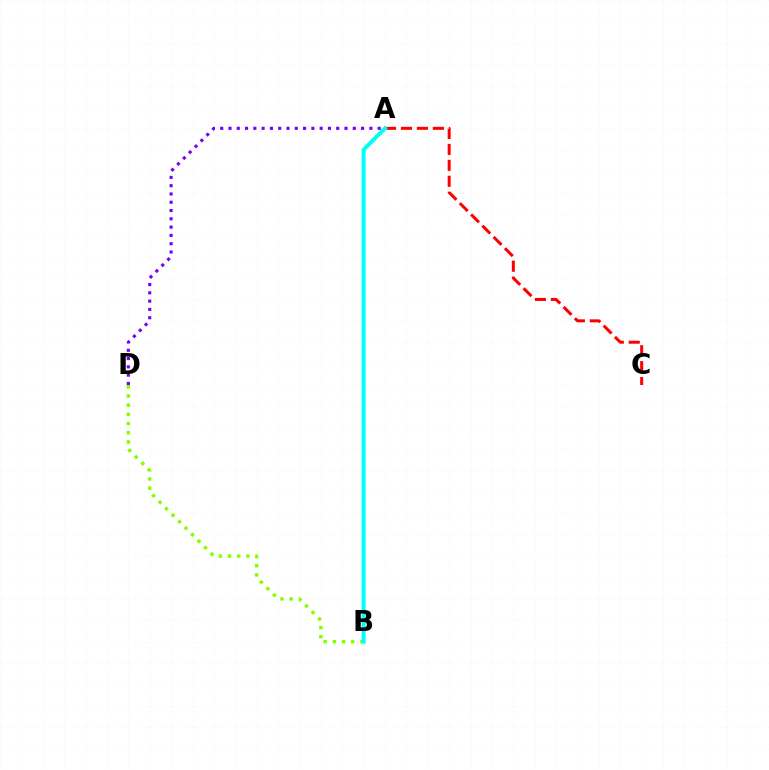{('A', 'C'): [{'color': '#ff0000', 'line_style': 'dashed', 'thickness': 2.16}], ('B', 'D'): [{'color': '#84ff00', 'line_style': 'dotted', 'thickness': 2.49}], ('A', 'B'): [{'color': '#00fff6', 'line_style': 'solid', 'thickness': 2.87}], ('A', 'D'): [{'color': '#7200ff', 'line_style': 'dotted', 'thickness': 2.25}]}